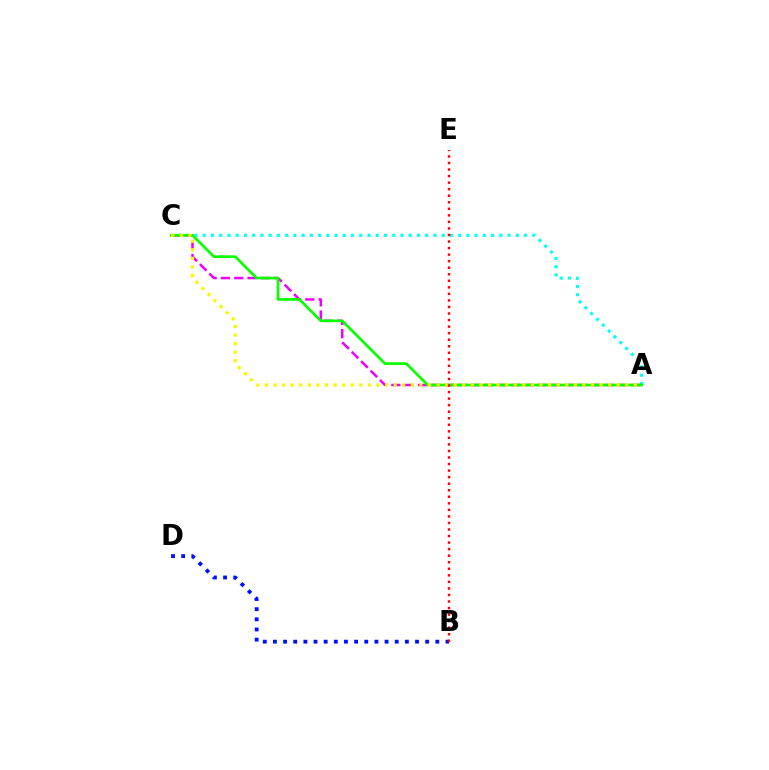{('A', 'C'): [{'color': '#00fff6', 'line_style': 'dotted', 'thickness': 2.24}, {'color': '#ee00ff', 'line_style': 'dashed', 'thickness': 1.81}, {'color': '#08ff00', 'line_style': 'solid', 'thickness': 1.93}, {'color': '#fcf500', 'line_style': 'dotted', 'thickness': 2.33}], ('B', 'D'): [{'color': '#0010ff', 'line_style': 'dotted', 'thickness': 2.76}], ('B', 'E'): [{'color': '#ff0000', 'line_style': 'dotted', 'thickness': 1.78}]}